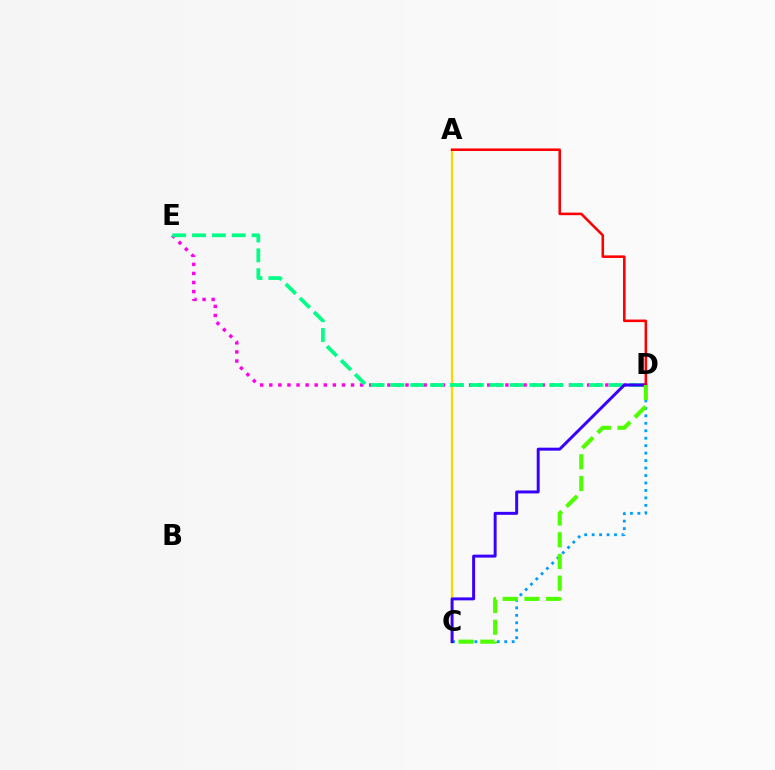{('C', 'D'): [{'color': '#009eff', 'line_style': 'dotted', 'thickness': 2.03}, {'color': '#3700ff', 'line_style': 'solid', 'thickness': 2.13}, {'color': '#4fff00', 'line_style': 'dashed', 'thickness': 2.95}], ('D', 'E'): [{'color': '#ff00ed', 'line_style': 'dotted', 'thickness': 2.47}, {'color': '#00ff86', 'line_style': 'dashed', 'thickness': 2.7}], ('A', 'C'): [{'color': '#ffd500', 'line_style': 'solid', 'thickness': 1.6}], ('A', 'D'): [{'color': '#ff0000', 'line_style': 'solid', 'thickness': 1.85}]}